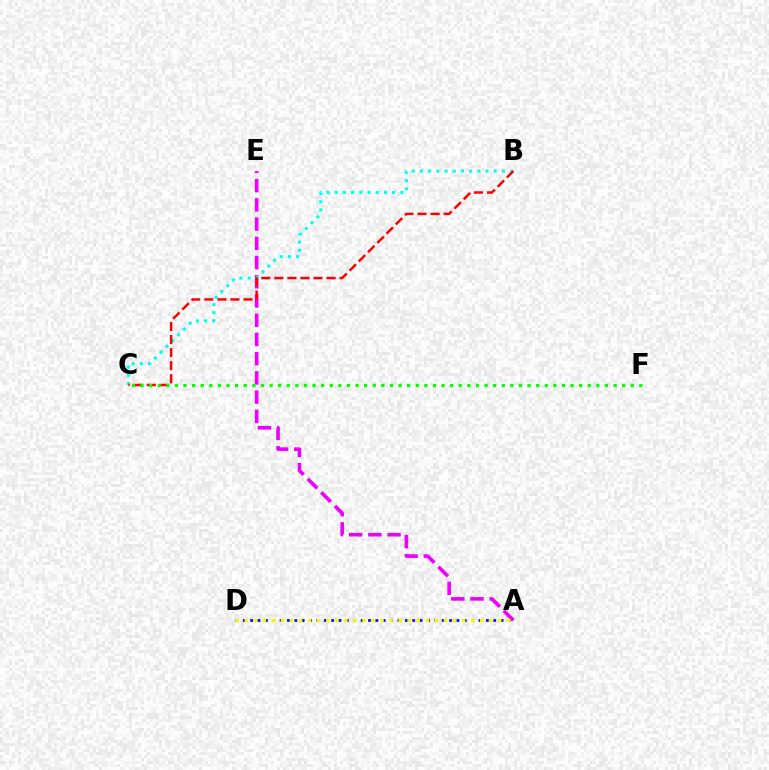{('A', 'D'): [{'color': '#0010ff', 'line_style': 'dotted', 'thickness': 2.0}, {'color': '#fcf500', 'line_style': 'dotted', 'thickness': 2.46}], ('A', 'E'): [{'color': '#ee00ff', 'line_style': 'dashed', 'thickness': 2.61}], ('B', 'C'): [{'color': '#00fff6', 'line_style': 'dotted', 'thickness': 2.23}, {'color': '#ff0000', 'line_style': 'dashed', 'thickness': 1.77}], ('C', 'F'): [{'color': '#08ff00', 'line_style': 'dotted', 'thickness': 2.34}]}